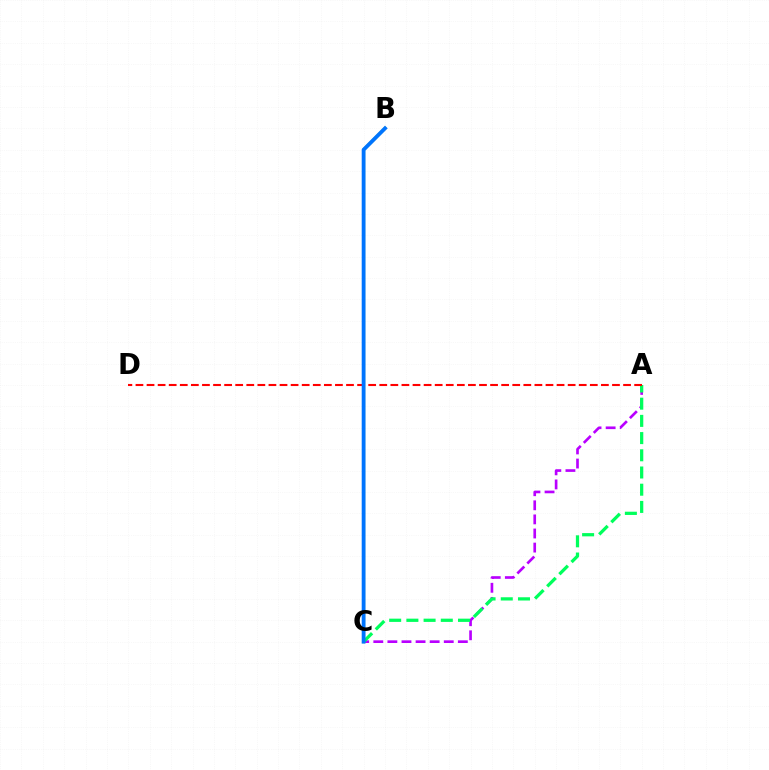{('A', 'C'): [{'color': '#b900ff', 'line_style': 'dashed', 'thickness': 1.91}, {'color': '#00ff5c', 'line_style': 'dashed', 'thickness': 2.34}], ('B', 'C'): [{'color': '#d1ff00', 'line_style': 'solid', 'thickness': 2.14}, {'color': '#0074ff', 'line_style': 'solid', 'thickness': 2.75}], ('A', 'D'): [{'color': '#ff0000', 'line_style': 'dashed', 'thickness': 1.51}]}